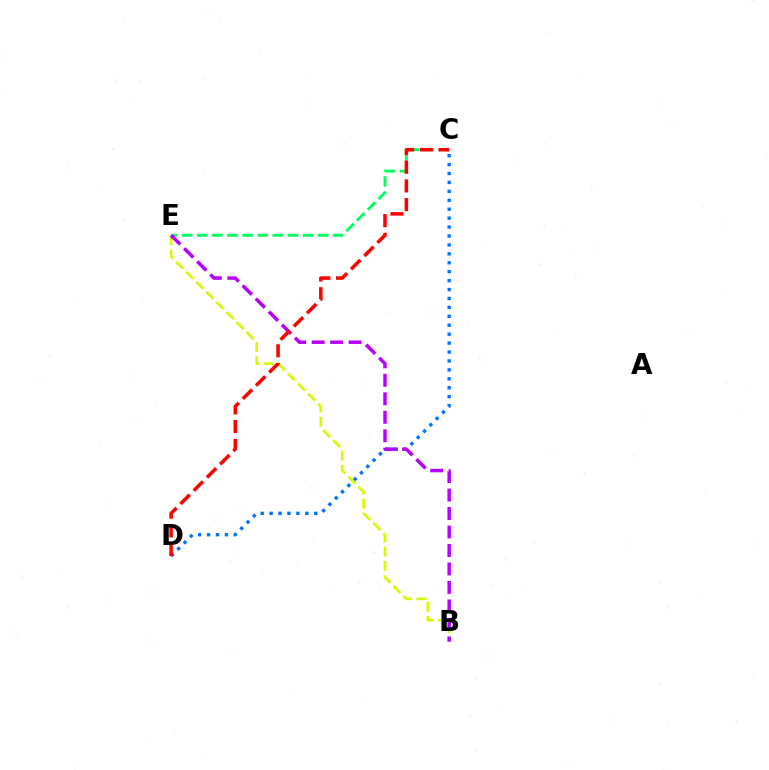{('C', 'E'): [{'color': '#00ff5c', 'line_style': 'dashed', 'thickness': 2.05}], ('C', 'D'): [{'color': '#0074ff', 'line_style': 'dotted', 'thickness': 2.43}, {'color': '#ff0000', 'line_style': 'dashed', 'thickness': 2.54}], ('B', 'E'): [{'color': '#d1ff00', 'line_style': 'dashed', 'thickness': 1.93}, {'color': '#b900ff', 'line_style': 'dashed', 'thickness': 2.51}]}